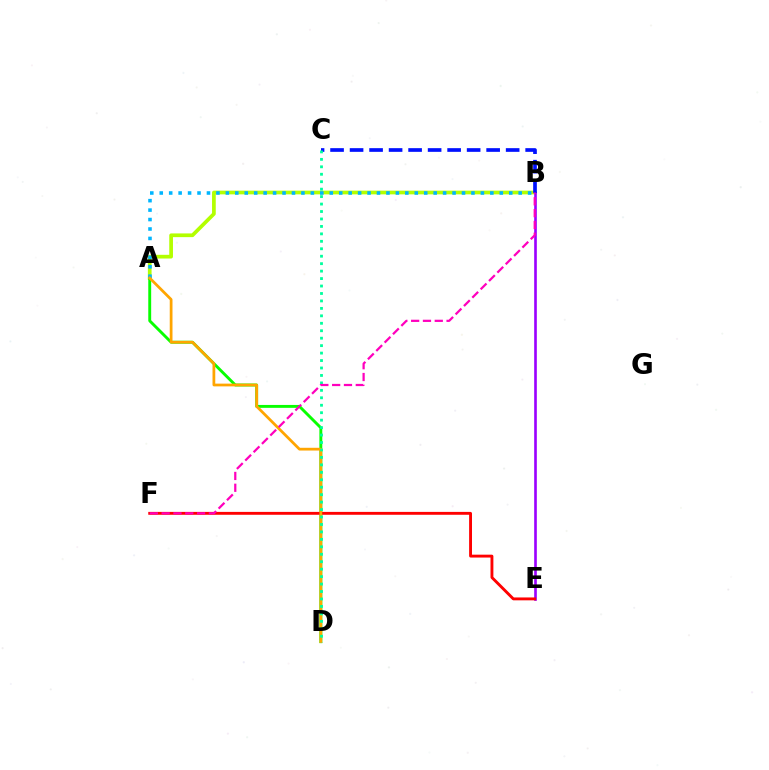{('A', 'B'): [{'color': '#b3ff00', 'line_style': 'solid', 'thickness': 2.67}, {'color': '#00b5ff', 'line_style': 'dotted', 'thickness': 2.57}], ('A', 'D'): [{'color': '#08ff00', 'line_style': 'solid', 'thickness': 2.09}, {'color': '#ffa500', 'line_style': 'solid', 'thickness': 1.98}], ('B', 'E'): [{'color': '#9b00ff', 'line_style': 'solid', 'thickness': 1.9}], ('B', 'C'): [{'color': '#0010ff', 'line_style': 'dashed', 'thickness': 2.65}], ('E', 'F'): [{'color': '#ff0000', 'line_style': 'solid', 'thickness': 2.07}], ('C', 'D'): [{'color': '#00ff9d', 'line_style': 'dotted', 'thickness': 2.02}], ('B', 'F'): [{'color': '#ff00bd', 'line_style': 'dashed', 'thickness': 1.6}]}